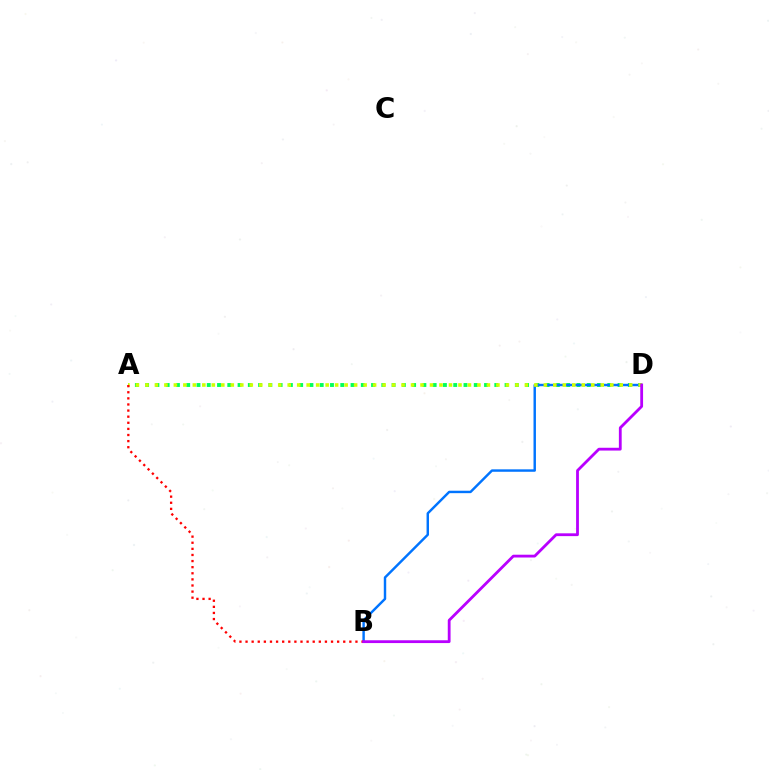{('A', 'D'): [{'color': '#00ff5c', 'line_style': 'dotted', 'thickness': 2.79}, {'color': '#d1ff00', 'line_style': 'dotted', 'thickness': 2.58}], ('B', 'D'): [{'color': '#0074ff', 'line_style': 'solid', 'thickness': 1.75}, {'color': '#b900ff', 'line_style': 'solid', 'thickness': 2.02}], ('A', 'B'): [{'color': '#ff0000', 'line_style': 'dotted', 'thickness': 1.66}]}